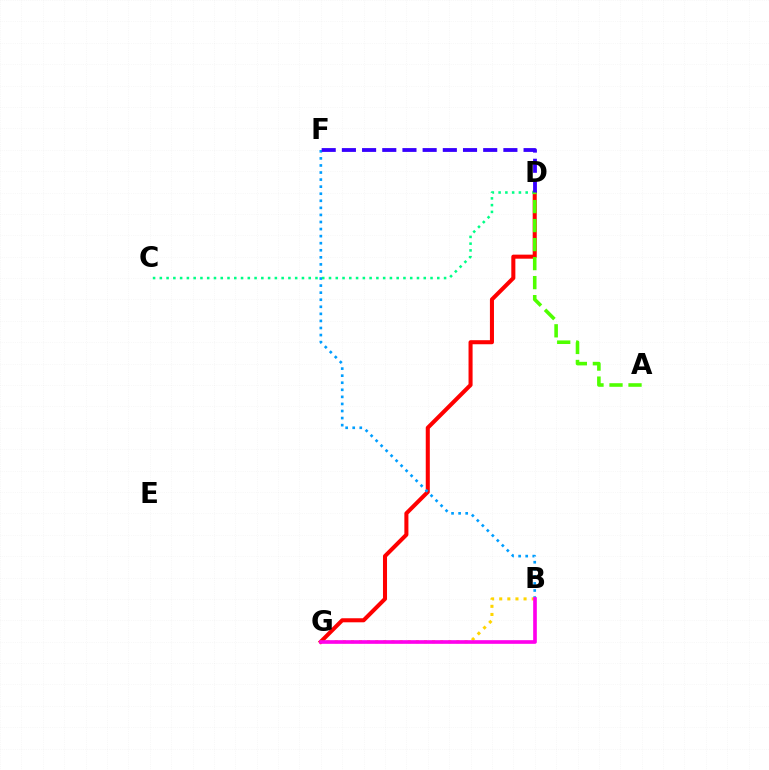{('D', 'G'): [{'color': '#ff0000', 'line_style': 'solid', 'thickness': 2.92}], ('B', 'F'): [{'color': '#009eff', 'line_style': 'dotted', 'thickness': 1.92}], ('B', 'G'): [{'color': '#ffd500', 'line_style': 'dotted', 'thickness': 2.21}, {'color': '#ff00ed', 'line_style': 'solid', 'thickness': 2.64}], ('C', 'D'): [{'color': '#00ff86', 'line_style': 'dotted', 'thickness': 1.84}], ('D', 'F'): [{'color': '#3700ff', 'line_style': 'dashed', 'thickness': 2.74}], ('A', 'D'): [{'color': '#4fff00', 'line_style': 'dashed', 'thickness': 2.58}]}